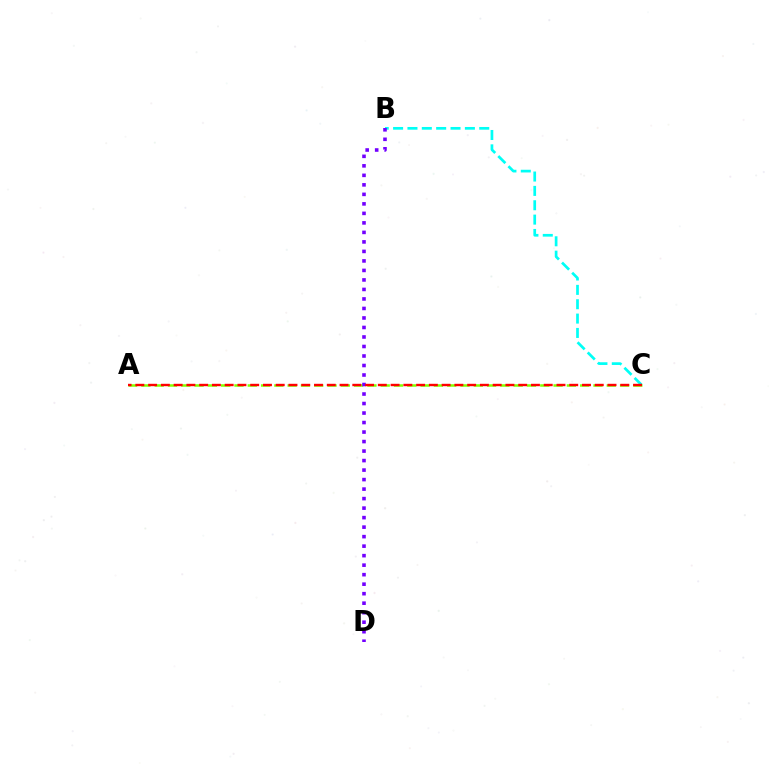{('B', 'C'): [{'color': '#00fff6', 'line_style': 'dashed', 'thickness': 1.95}], ('A', 'C'): [{'color': '#84ff00', 'line_style': 'dashed', 'thickness': 1.81}, {'color': '#ff0000', 'line_style': 'dashed', 'thickness': 1.73}], ('B', 'D'): [{'color': '#7200ff', 'line_style': 'dotted', 'thickness': 2.58}]}